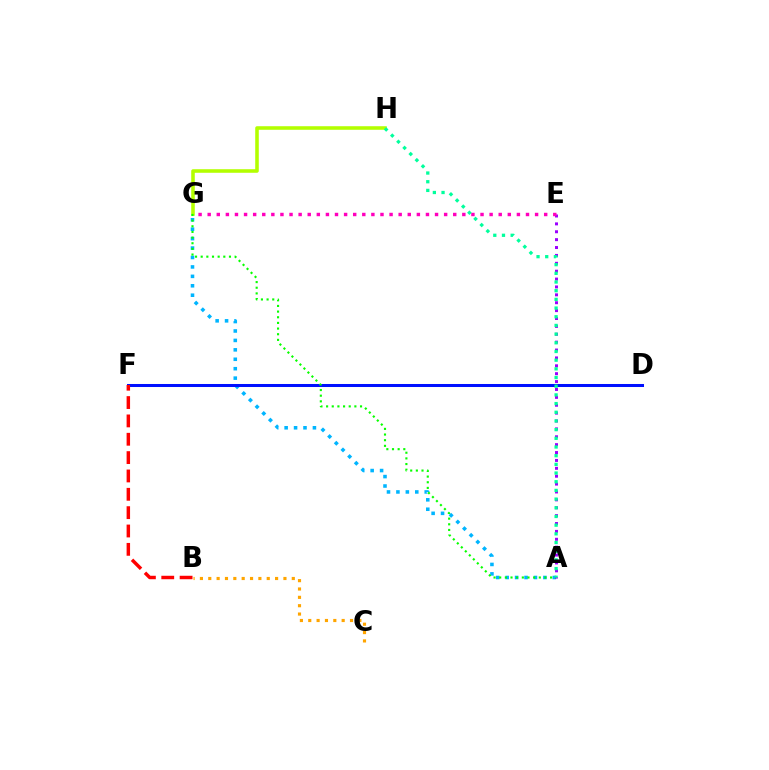{('A', 'G'): [{'color': '#00b5ff', 'line_style': 'dotted', 'thickness': 2.56}, {'color': '#08ff00', 'line_style': 'dotted', 'thickness': 1.54}], ('B', 'C'): [{'color': '#ffa500', 'line_style': 'dotted', 'thickness': 2.27}], ('G', 'H'): [{'color': '#b3ff00', 'line_style': 'solid', 'thickness': 2.56}], ('A', 'E'): [{'color': '#9b00ff', 'line_style': 'dotted', 'thickness': 2.14}], ('E', 'G'): [{'color': '#ff00bd', 'line_style': 'dotted', 'thickness': 2.47}], ('D', 'F'): [{'color': '#0010ff', 'line_style': 'solid', 'thickness': 2.18}], ('B', 'F'): [{'color': '#ff0000', 'line_style': 'dashed', 'thickness': 2.49}], ('A', 'H'): [{'color': '#00ff9d', 'line_style': 'dotted', 'thickness': 2.36}]}